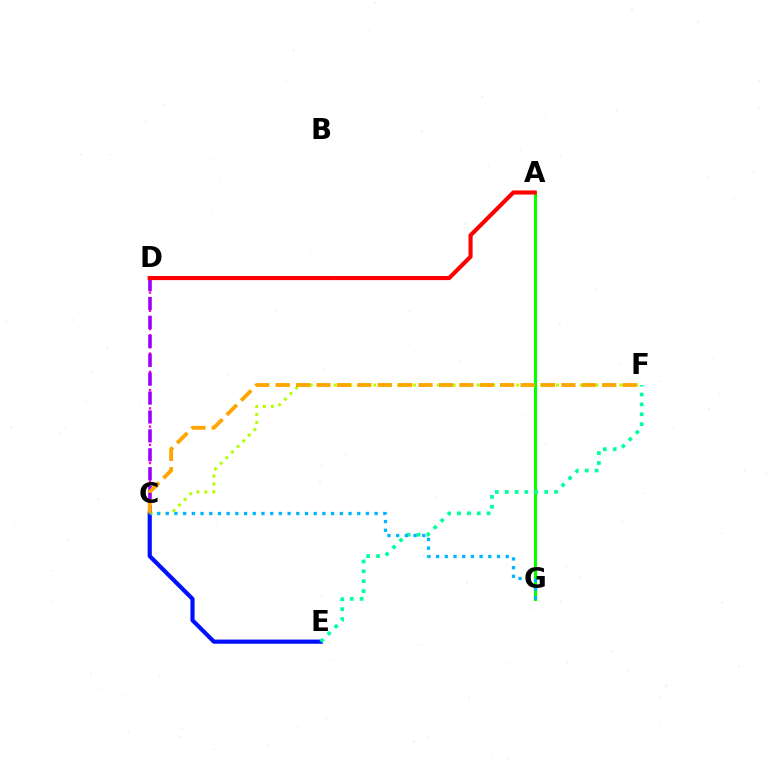{('C', 'E'): [{'color': '#0010ff', 'line_style': 'solid', 'thickness': 3.0}], ('A', 'G'): [{'color': '#08ff00', 'line_style': 'solid', 'thickness': 2.24}], ('C', 'D'): [{'color': '#ff00bd', 'line_style': 'dotted', 'thickness': 1.65}, {'color': '#9b00ff', 'line_style': 'dashed', 'thickness': 2.57}], ('E', 'F'): [{'color': '#00ff9d', 'line_style': 'dotted', 'thickness': 2.68}], ('C', 'F'): [{'color': '#b3ff00', 'line_style': 'dotted', 'thickness': 2.16}, {'color': '#ffa500', 'line_style': 'dashed', 'thickness': 2.77}], ('C', 'G'): [{'color': '#00b5ff', 'line_style': 'dotted', 'thickness': 2.37}], ('A', 'D'): [{'color': '#ff0000', 'line_style': 'solid', 'thickness': 2.96}]}